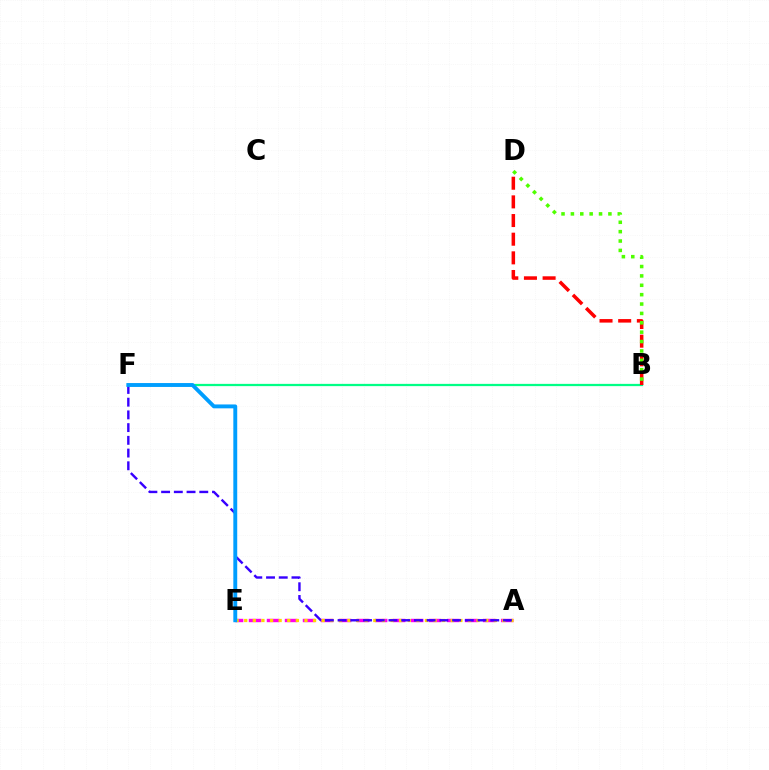{('A', 'E'): [{'color': '#ff00ed', 'line_style': 'dashed', 'thickness': 2.45}, {'color': '#ffd500', 'line_style': 'dotted', 'thickness': 2.34}], ('B', 'F'): [{'color': '#00ff86', 'line_style': 'solid', 'thickness': 1.63}], ('A', 'F'): [{'color': '#3700ff', 'line_style': 'dashed', 'thickness': 1.73}], ('B', 'D'): [{'color': '#ff0000', 'line_style': 'dashed', 'thickness': 2.53}, {'color': '#4fff00', 'line_style': 'dotted', 'thickness': 2.55}], ('E', 'F'): [{'color': '#009eff', 'line_style': 'solid', 'thickness': 2.8}]}